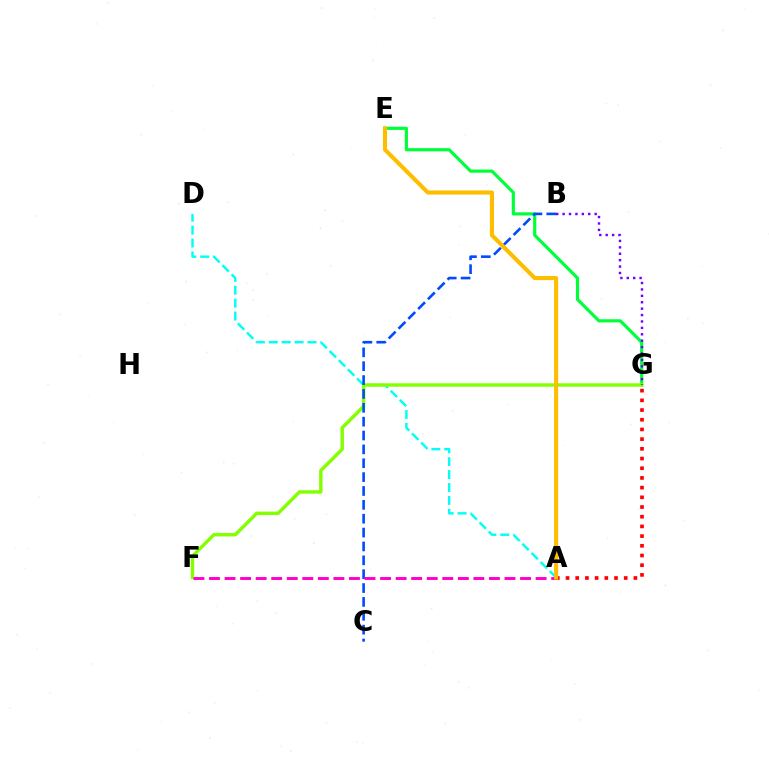{('E', 'G'): [{'color': '#00ff39', 'line_style': 'solid', 'thickness': 2.28}], ('A', 'D'): [{'color': '#00fff6', 'line_style': 'dashed', 'thickness': 1.75}], ('F', 'G'): [{'color': '#84ff00', 'line_style': 'solid', 'thickness': 2.47}], ('B', 'C'): [{'color': '#004bff', 'line_style': 'dashed', 'thickness': 1.88}], ('A', 'F'): [{'color': '#ff00cf', 'line_style': 'dashed', 'thickness': 2.11}], ('A', 'G'): [{'color': '#ff0000', 'line_style': 'dotted', 'thickness': 2.63}], ('B', 'G'): [{'color': '#7200ff', 'line_style': 'dotted', 'thickness': 1.74}], ('A', 'E'): [{'color': '#ffbd00', 'line_style': 'solid', 'thickness': 2.95}]}